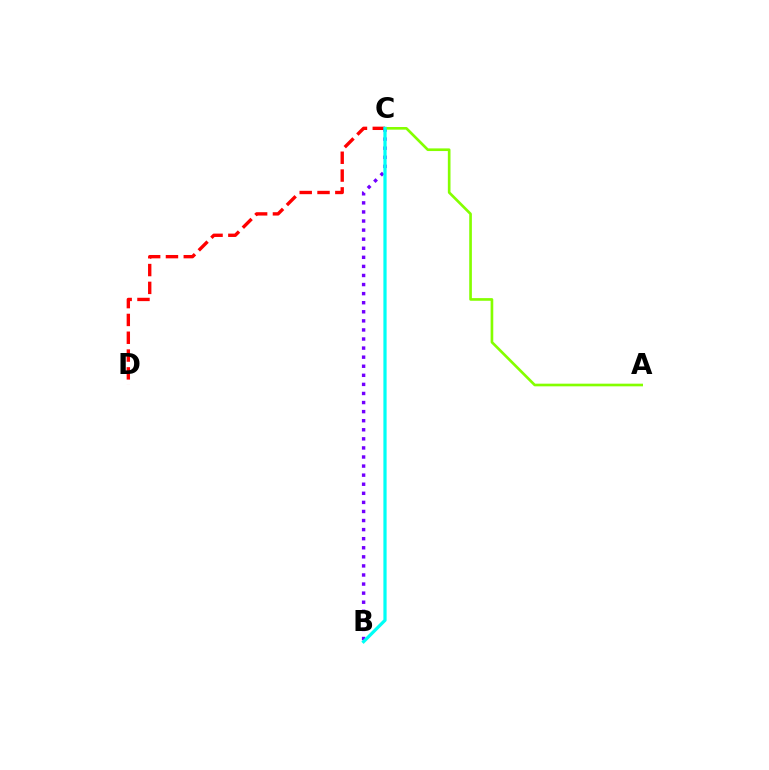{('C', 'D'): [{'color': '#ff0000', 'line_style': 'dashed', 'thickness': 2.42}], ('B', 'C'): [{'color': '#7200ff', 'line_style': 'dotted', 'thickness': 2.47}, {'color': '#00fff6', 'line_style': 'solid', 'thickness': 2.32}], ('A', 'C'): [{'color': '#84ff00', 'line_style': 'solid', 'thickness': 1.91}]}